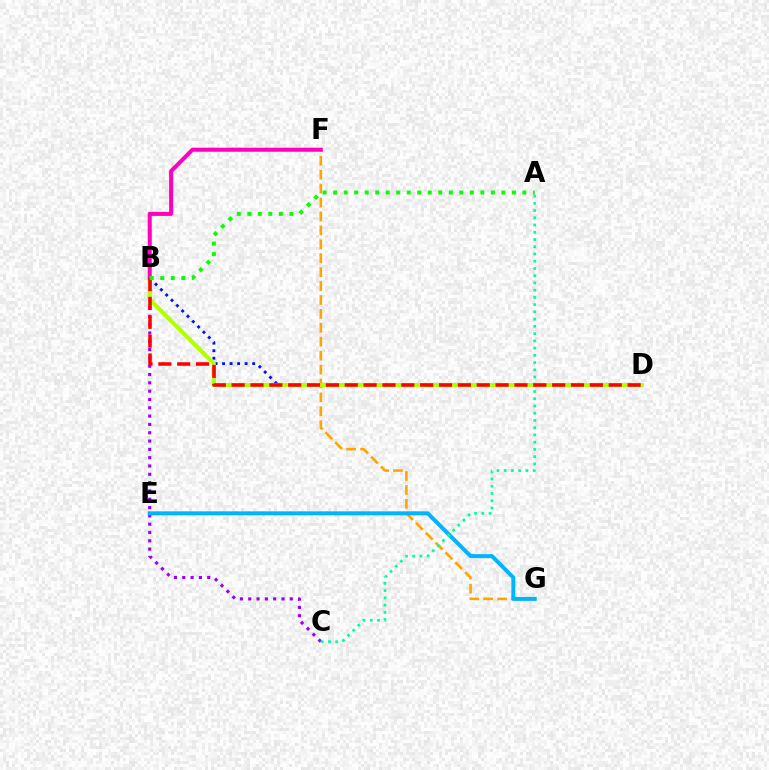{('B', 'C'): [{'color': '#9b00ff', 'line_style': 'dotted', 'thickness': 2.26}], ('B', 'D'): [{'color': '#0010ff', 'line_style': 'dotted', 'thickness': 2.04}, {'color': '#b3ff00', 'line_style': 'solid', 'thickness': 2.98}, {'color': '#ff0000', 'line_style': 'dashed', 'thickness': 2.56}], ('F', 'G'): [{'color': '#ffa500', 'line_style': 'dashed', 'thickness': 1.89}], ('E', 'G'): [{'color': '#00b5ff', 'line_style': 'solid', 'thickness': 2.88}], ('A', 'C'): [{'color': '#00ff9d', 'line_style': 'dotted', 'thickness': 1.97}], ('B', 'F'): [{'color': '#ff00bd', 'line_style': 'solid', 'thickness': 2.91}], ('A', 'B'): [{'color': '#08ff00', 'line_style': 'dotted', 'thickness': 2.86}]}